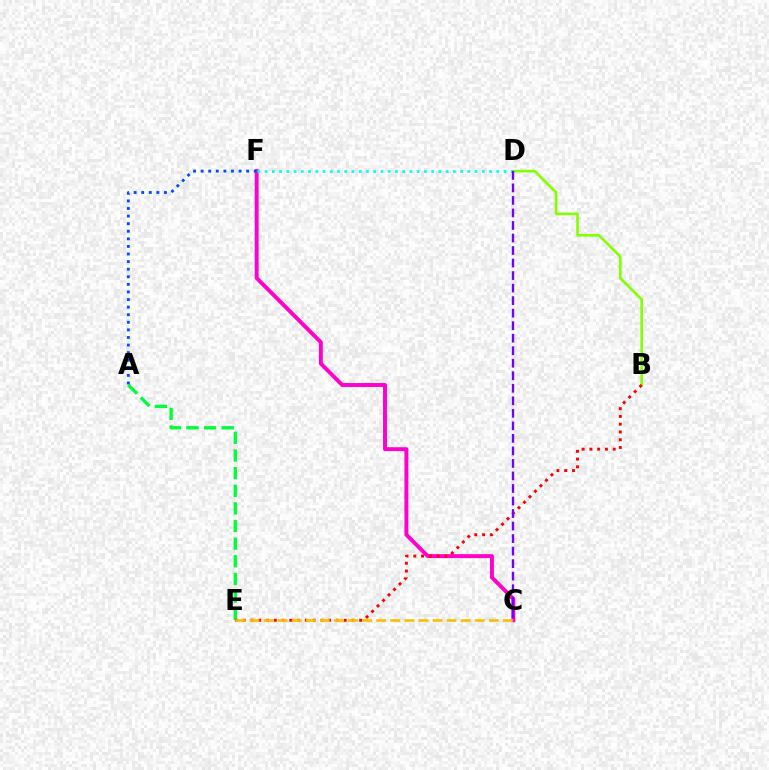{('C', 'F'): [{'color': '#ff00cf', 'line_style': 'solid', 'thickness': 2.83}], ('A', 'E'): [{'color': '#00ff39', 'line_style': 'dashed', 'thickness': 2.4}], ('B', 'D'): [{'color': '#84ff00', 'line_style': 'solid', 'thickness': 1.87}], ('A', 'F'): [{'color': '#004bff', 'line_style': 'dotted', 'thickness': 2.06}], ('D', 'F'): [{'color': '#00fff6', 'line_style': 'dotted', 'thickness': 1.97}], ('B', 'E'): [{'color': '#ff0000', 'line_style': 'dotted', 'thickness': 2.11}], ('C', 'E'): [{'color': '#ffbd00', 'line_style': 'dashed', 'thickness': 1.91}], ('C', 'D'): [{'color': '#7200ff', 'line_style': 'dashed', 'thickness': 1.7}]}